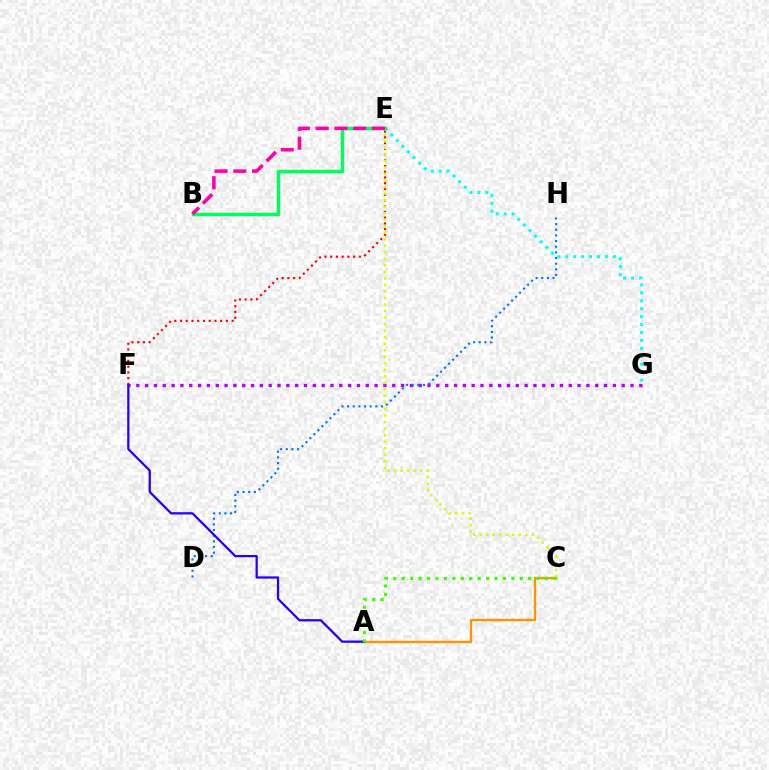{('F', 'G'): [{'color': '#b900ff', 'line_style': 'dotted', 'thickness': 2.4}], ('A', 'C'): [{'color': '#ff9400', 'line_style': 'solid', 'thickness': 1.69}, {'color': '#3dff00', 'line_style': 'dotted', 'thickness': 2.29}], ('D', 'H'): [{'color': '#0074ff', 'line_style': 'dotted', 'thickness': 1.53}], ('E', 'F'): [{'color': '#ff0000', 'line_style': 'dotted', 'thickness': 1.56}], ('E', 'G'): [{'color': '#00fff6', 'line_style': 'dotted', 'thickness': 2.16}], ('A', 'F'): [{'color': '#2500ff', 'line_style': 'solid', 'thickness': 1.62}], ('C', 'E'): [{'color': '#d1ff00', 'line_style': 'dotted', 'thickness': 1.77}], ('B', 'E'): [{'color': '#00ff5c', 'line_style': 'solid', 'thickness': 2.51}, {'color': '#ff00ac', 'line_style': 'dashed', 'thickness': 2.55}]}